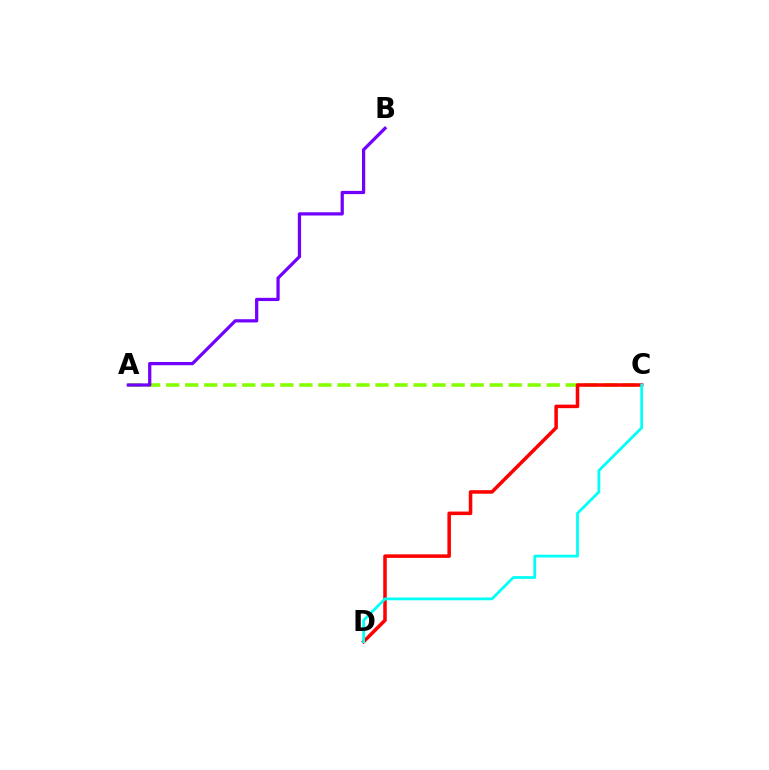{('A', 'C'): [{'color': '#84ff00', 'line_style': 'dashed', 'thickness': 2.58}], ('C', 'D'): [{'color': '#ff0000', 'line_style': 'solid', 'thickness': 2.54}, {'color': '#00fff6', 'line_style': 'solid', 'thickness': 1.98}], ('A', 'B'): [{'color': '#7200ff', 'line_style': 'solid', 'thickness': 2.33}]}